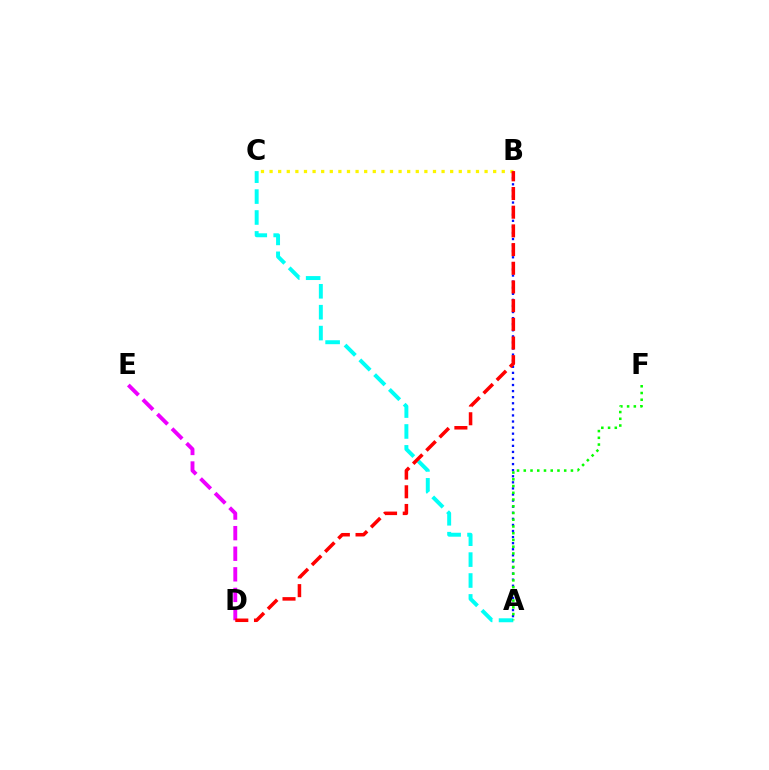{('A', 'B'): [{'color': '#0010ff', 'line_style': 'dotted', 'thickness': 1.65}], ('B', 'C'): [{'color': '#fcf500', 'line_style': 'dotted', 'thickness': 2.34}], ('A', 'C'): [{'color': '#00fff6', 'line_style': 'dashed', 'thickness': 2.84}], ('D', 'E'): [{'color': '#ee00ff', 'line_style': 'dashed', 'thickness': 2.8}], ('B', 'D'): [{'color': '#ff0000', 'line_style': 'dashed', 'thickness': 2.54}], ('A', 'F'): [{'color': '#08ff00', 'line_style': 'dotted', 'thickness': 1.83}]}